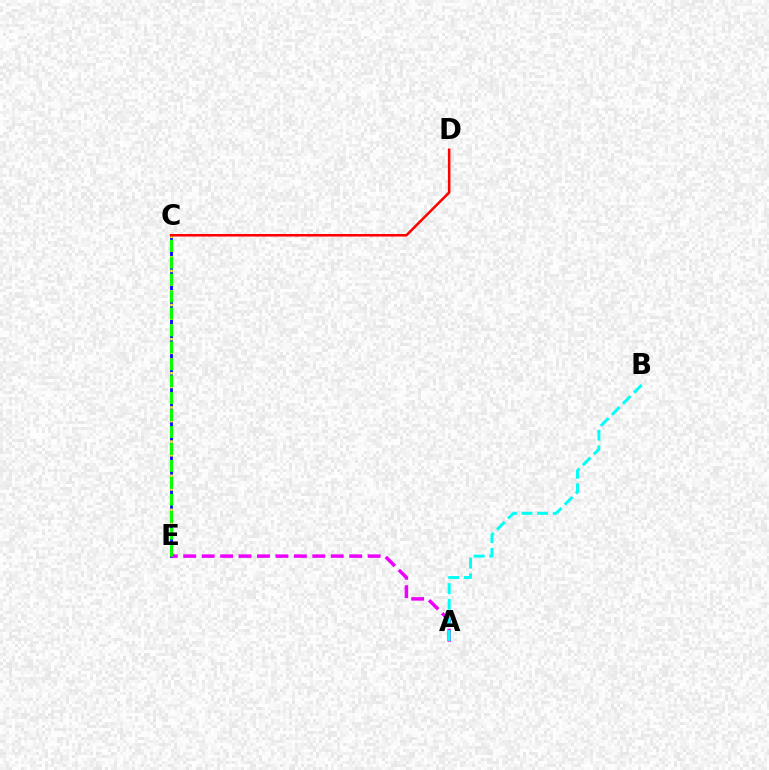{('C', 'E'): [{'color': '#0010ff', 'line_style': 'solid', 'thickness': 2.03}, {'color': '#fcf500', 'line_style': 'dotted', 'thickness': 1.86}, {'color': '#08ff00', 'line_style': 'dashed', 'thickness': 2.3}], ('A', 'E'): [{'color': '#ee00ff', 'line_style': 'dashed', 'thickness': 2.51}], ('A', 'B'): [{'color': '#00fff6', 'line_style': 'dashed', 'thickness': 2.12}], ('C', 'D'): [{'color': '#ff0000', 'line_style': 'solid', 'thickness': 1.83}]}